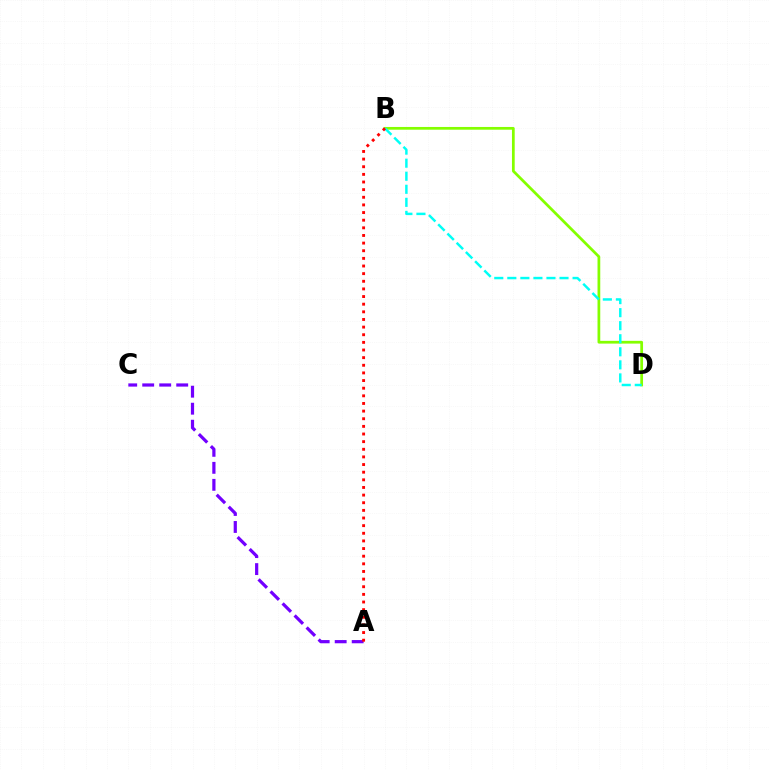{('B', 'D'): [{'color': '#84ff00', 'line_style': 'solid', 'thickness': 1.97}, {'color': '#00fff6', 'line_style': 'dashed', 'thickness': 1.77}], ('A', 'C'): [{'color': '#7200ff', 'line_style': 'dashed', 'thickness': 2.31}], ('A', 'B'): [{'color': '#ff0000', 'line_style': 'dotted', 'thickness': 2.07}]}